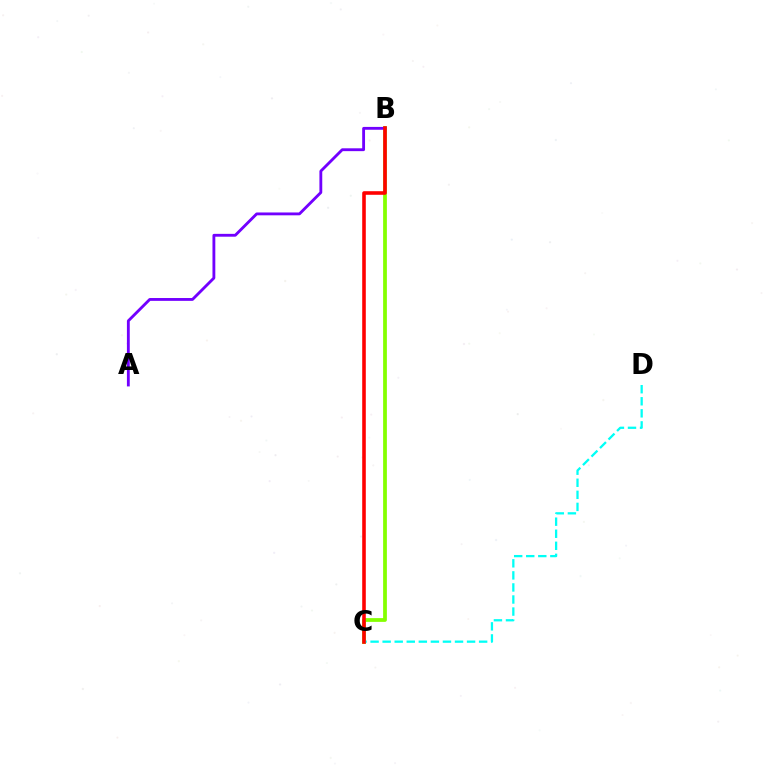{('B', 'C'): [{'color': '#84ff00', 'line_style': 'solid', 'thickness': 2.71}, {'color': '#ff0000', 'line_style': 'solid', 'thickness': 2.58}], ('C', 'D'): [{'color': '#00fff6', 'line_style': 'dashed', 'thickness': 1.64}], ('A', 'B'): [{'color': '#7200ff', 'line_style': 'solid', 'thickness': 2.05}]}